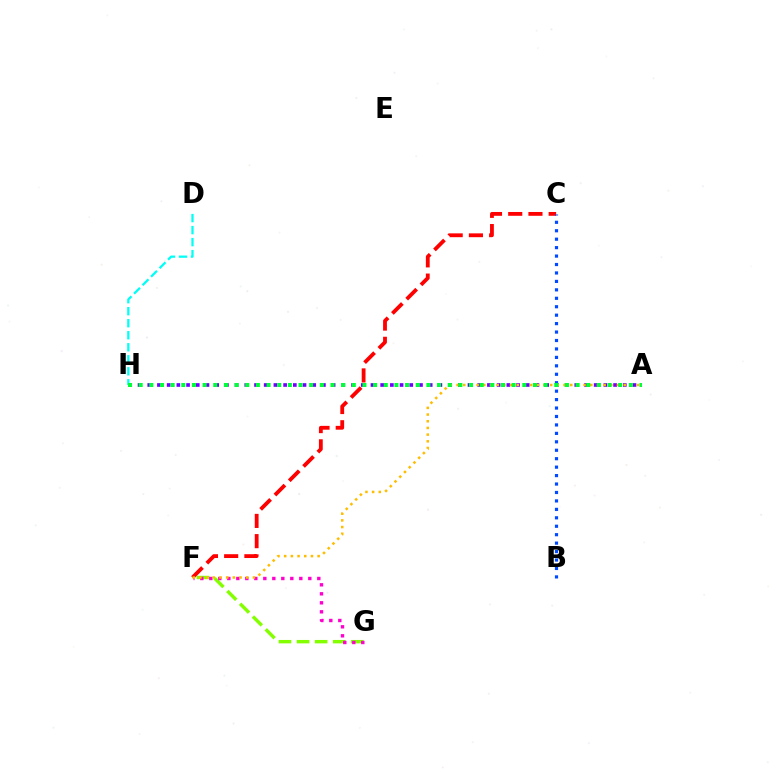{('F', 'G'): [{'color': '#84ff00', 'line_style': 'dashed', 'thickness': 2.46}, {'color': '#ff00cf', 'line_style': 'dotted', 'thickness': 2.44}], ('D', 'H'): [{'color': '#00fff6', 'line_style': 'dashed', 'thickness': 1.63}], ('A', 'H'): [{'color': '#7200ff', 'line_style': 'dotted', 'thickness': 2.64}, {'color': '#00ff39', 'line_style': 'dotted', 'thickness': 2.9}], ('C', 'F'): [{'color': '#ff0000', 'line_style': 'dashed', 'thickness': 2.75}], ('B', 'C'): [{'color': '#004bff', 'line_style': 'dotted', 'thickness': 2.29}], ('A', 'F'): [{'color': '#ffbd00', 'line_style': 'dotted', 'thickness': 1.82}]}